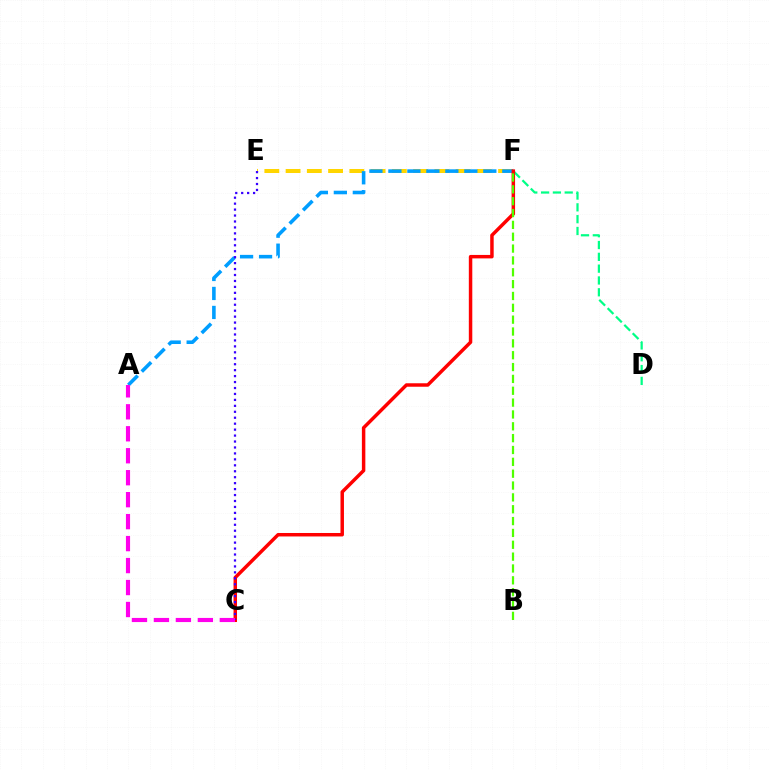{('E', 'F'): [{'color': '#ffd500', 'line_style': 'dashed', 'thickness': 2.89}], ('A', 'F'): [{'color': '#009eff', 'line_style': 'dashed', 'thickness': 2.58}], ('D', 'F'): [{'color': '#00ff86', 'line_style': 'dashed', 'thickness': 1.6}], ('C', 'F'): [{'color': '#ff0000', 'line_style': 'solid', 'thickness': 2.5}], ('C', 'E'): [{'color': '#3700ff', 'line_style': 'dotted', 'thickness': 1.62}], ('A', 'C'): [{'color': '#ff00ed', 'line_style': 'dashed', 'thickness': 2.98}], ('B', 'F'): [{'color': '#4fff00', 'line_style': 'dashed', 'thickness': 1.61}]}